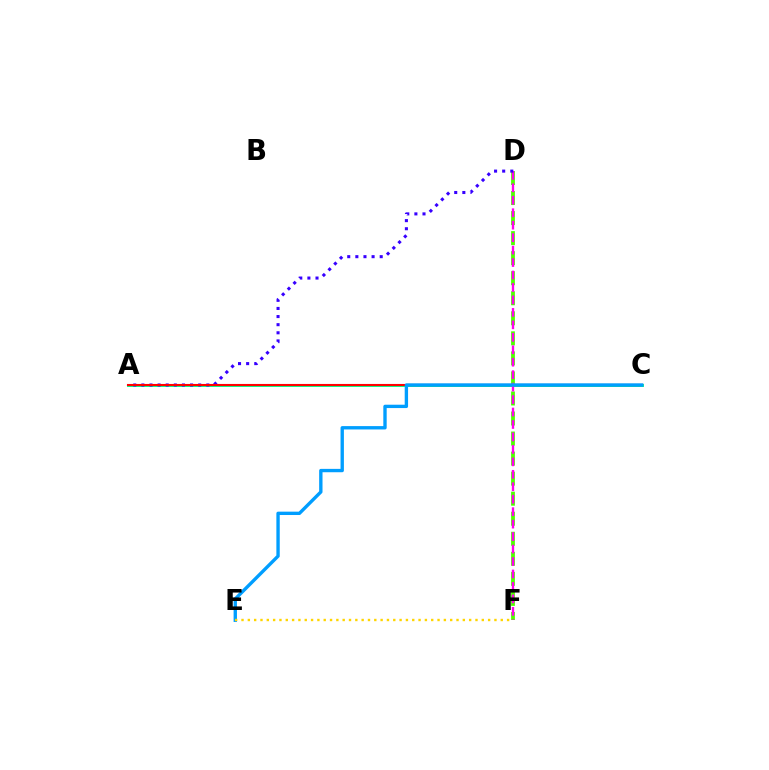{('A', 'C'): [{'color': '#00ff86', 'line_style': 'solid', 'thickness': 2.08}, {'color': '#ff0000', 'line_style': 'solid', 'thickness': 1.52}], ('D', 'F'): [{'color': '#4fff00', 'line_style': 'dashed', 'thickness': 2.72}, {'color': '#ff00ed', 'line_style': 'dashed', 'thickness': 1.69}], ('A', 'D'): [{'color': '#3700ff', 'line_style': 'dotted', 'thickness': 2.21}], ('C', 'E'): [{'color': '#009eff', 'line_style': 'solid', 'thickness': 2.42}], ('E', 'F'): [{'color': '#ffd500', 'line_style': 'dotted', 'thickness': 1.72}]}